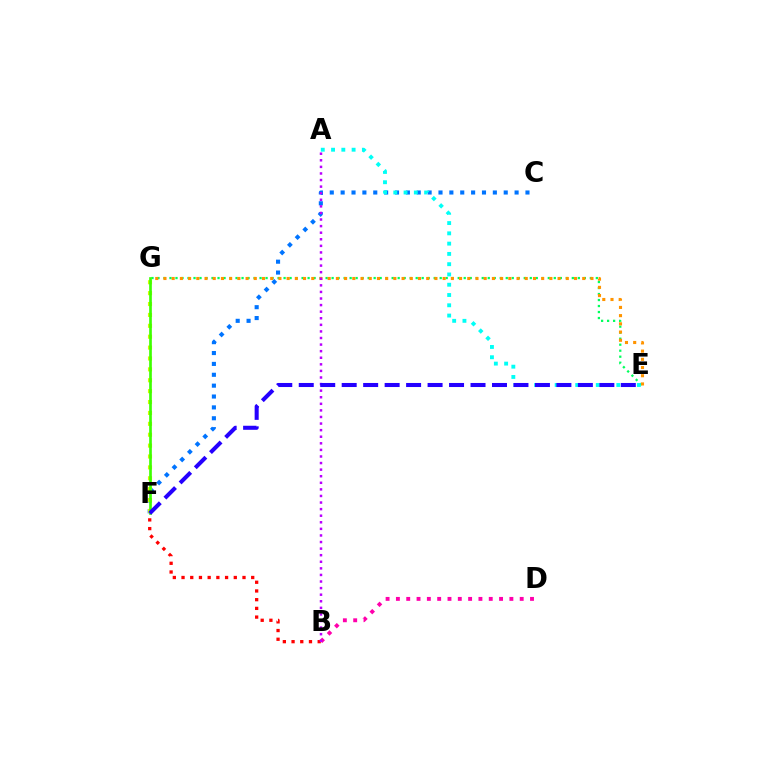{('C', 'F'): [{'color': '#0074ff', 'line_style': 'dotted', 'thickness': 2.95}], ('B', 'F'): [{'color': '#ff0000', 'line_style': 'dotted', 'thickness': 2.37}], ('E', 'G'): [{'color': '#00ff5c', 'line_style': 'dotted', 'thickness': 1.63}, {'color': '#ff9400', 'line_style': 'dotted', 'thickness': 2.23}], ('F', 'G'): [{'color': '#d1ff00', 'line_style': 'dotted', 'thickness': 2.96}, {'color': '#3dff00', 'line_style': 'solid', 'thickness': 1.92}], ('B', 'D'): [{'color': '#ff00ac', 'line_style': 'dotted', 'thickness': 2.8}], ('A', 'B'): [{'color': '#b900ff', 'line_style': 'dotted', 'thickness': 1.79}], ('A', 'E'): [{'color': '#00fff6', 'line_style': 'dotted', 'thickness': 2.79}], ('E', 'F'): [{'color': '#2500ff', 'line_style': 'dashed', 'thickness': 2.92}]}